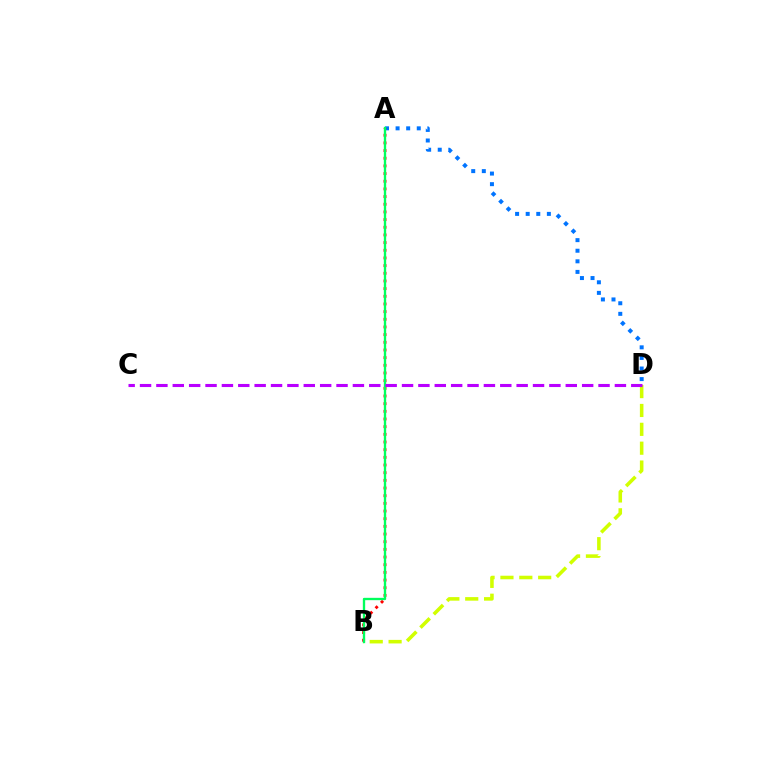{('A', 'D'): [{'color': '#0074ff', 'line_style': 'dotted', 'thickness': 2.88}], ('A', 'B'): [{'color': '#ff0000', 'line_style': 'dotted', 'thickness': 2.08}, {'color': '#00ff5c', 'line_style': 'solid', 'thickness': 1.69}], ('B', 'D'): [{'color': '#d1ff00', 'line_style': 'dashed', 'thickness': 2.56}], ('C', 'D'): [{'color': '#b900ff', 'line_style': 'dashed', 'thickness': 2.22}]}